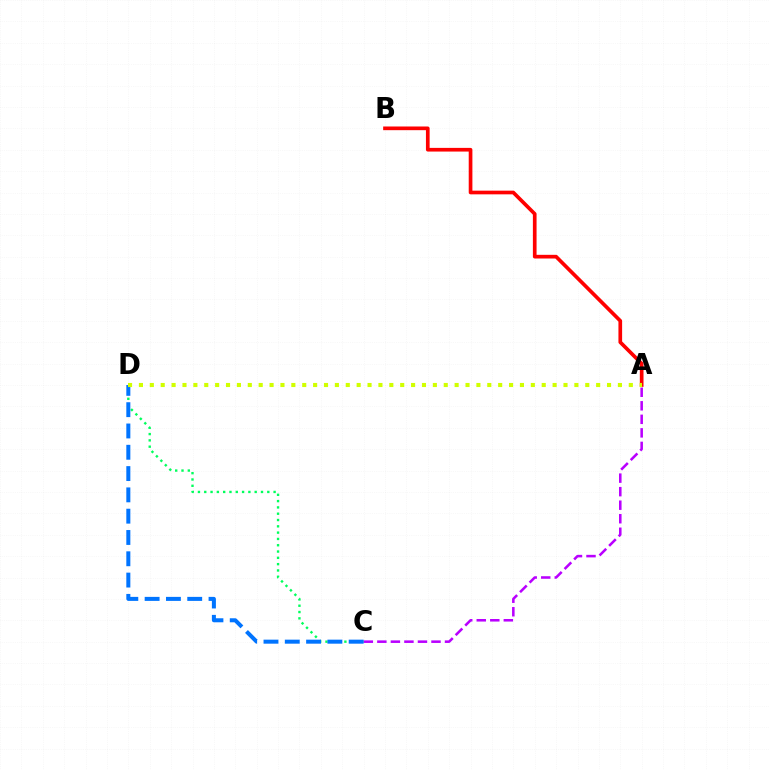{('C', 'D'): [{'color': '#00ff5c', 'line_style': 'dotted', 'thickness': 1.71}, {'color': '#0074ff', 'line_style': 'dashed', 'thickness': 2.89}], ('A', 'C'): [{'color': '#b900ff', 'line_style': 'dashed', 'thickness': 1.84}], ('A', 'B'): [{'color': '#ff0000', 'line_style': 'solid', 'thickness': 2.65}], ('A', 'D'): [{'color': '#d1ff00', 'line_style': 'dotted', 'thickness': 2.96}]}